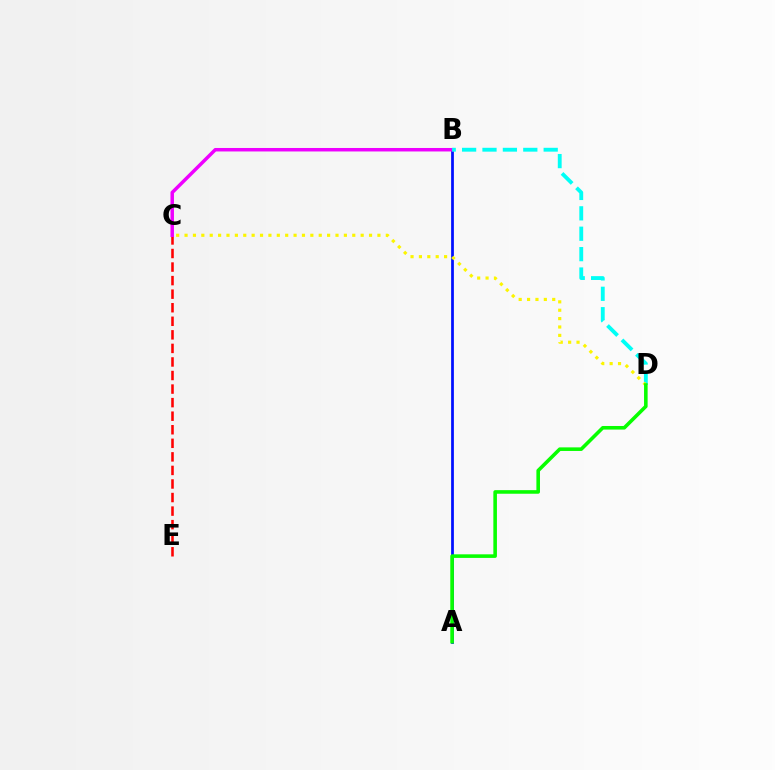{('A', 'B'): [{'color': '#0010ff', 'line_style': 'solid', 'thickness': 1.98}], ('C', 'E'): [{'color': '#ff0000', 'line_style': 'dashed', 'thickness': 1.84}], ('B', 'C'): [{'color': '#ee00ff', 'line_style': 'solid', 'thickness': 2.51}], ('B', 'D'): [{'color': '#00fff6', 'line_style': 'dashed', 'thickness': 2.77}], ('C', 'D'): [{'color': '#fcf500', 'line_style': 'dotted', 'thickness': 2.28}], ('A', 'D'): [{'color': '#08ff00', 'line_style': 'solid', 'thickness': 2.58}]}